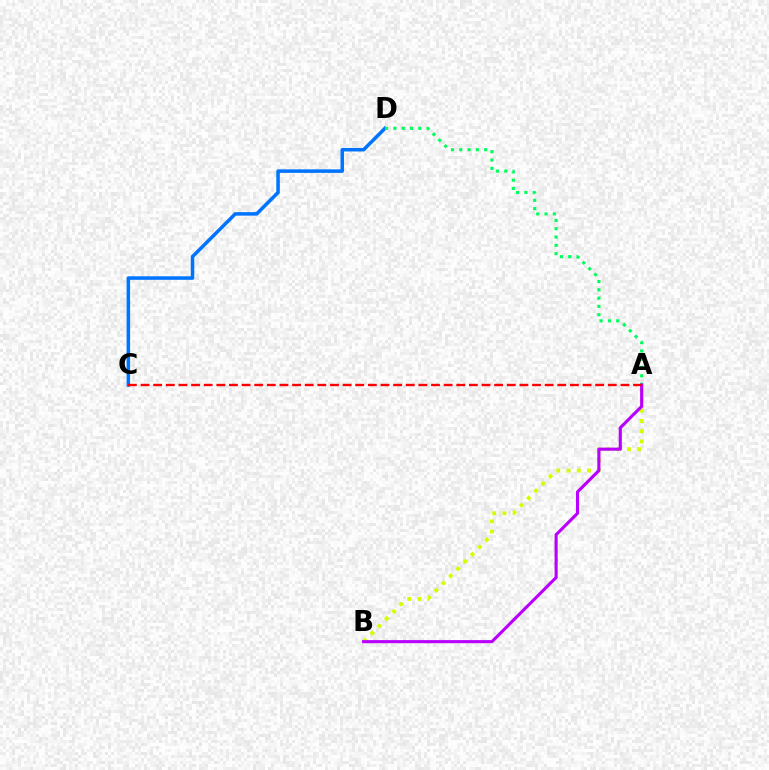{('C', 'D'): [{'color': '#0074ff', 'line_style': 'solid', 'thickness': 2.54}], ('A', 'D'): [{'color': '#00ff5c', 'line_style': 'dotted', 'thickness': 2.26}], ('A', 'B'): [{'color': '#d1ff00', 'line_style': 'dotted', 'thickness': 2.78}, {'color': '#b900ff', 'line_style': 'solid', 'thickness': 2.24}], ('A', 'C'): [{'color': '#ff0000', 'line_style': 'dashed', 'thickness': 1.72}]}